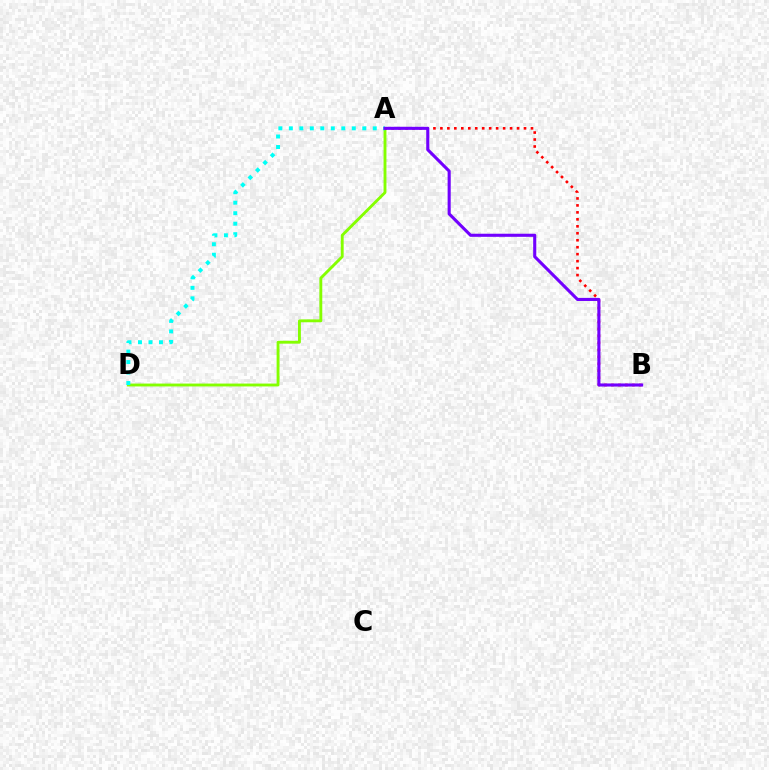{('A', 'D'): [{'color': '#84ff00', 'line_style': 'solid', 'thickness': 2.07}, {'color': '#00fff6', 'line_style': 'dotted', 'thickness': 2.85}], ('A', 'B'): [{'color': '#ff0000', 'line_style': 'dotted', 'thickness': 1.89}, {'color': '#7200ff', 'line_style': 'solid', 'thickness': 2.23}]}